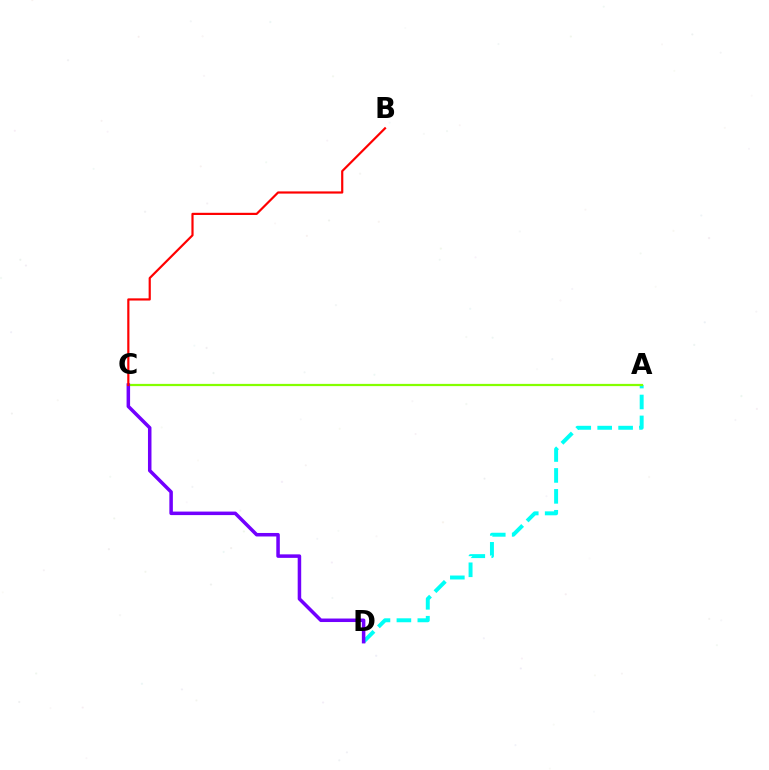{('A', 'D'): [{'color': '#00fff6', 'line_style': 'dashed', 'thickness': 2.84}], ('A', 'C'): [{'color': '#84ff00', 'line_style': 'solid', 'thickness': 1.61}], ('C', 'D'): [{'color': '#7200ff', 'line_style': 'solid', 'thickness': 2.53}], ('B', 'C'): [{'color': '#ff0000', 'line_style': 'solid', 'thickness': 1.57}]}